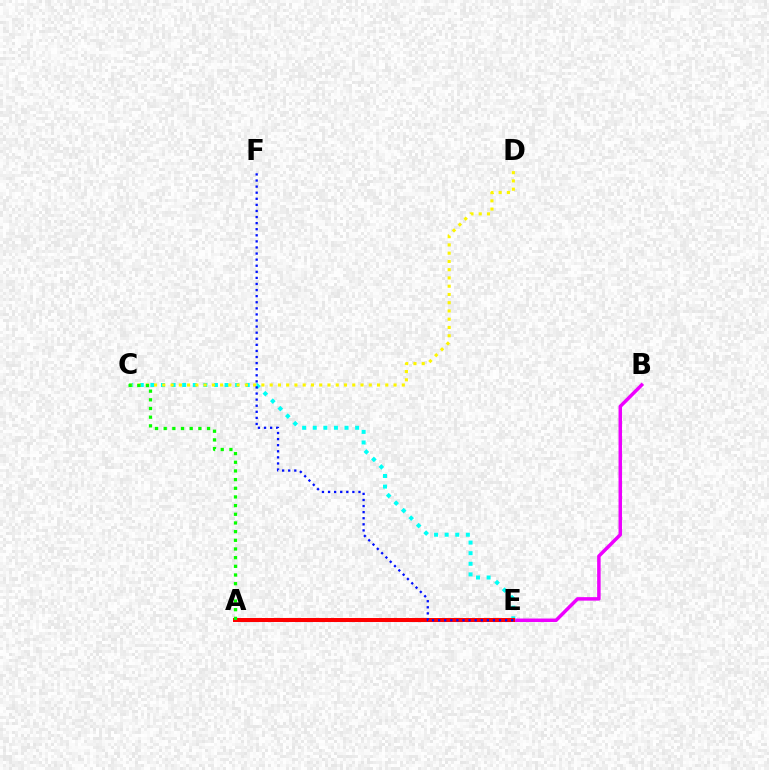{('A', 'B'): [{'color': '#ee00ff', 'line_style': 'solid', 'thickness': 2.51}], ('C', 'E'): [{'color': '#00fff6', 'line_style': 'dotted', 'thickness': 2.88}], ('A', 'E'): [{'color': '#ff0000', 'line_style': 'solid', 'thickness': 2.88}], ('C', 'D'): [{'color': '#fcf500', 'line_style': 'dotted', 'thickness': 2.24}], ('A', 'C'): [{'color': '#08ff00', 'line_style': 'dotted', 'thickness': 2.36}], ('E', 'F'): [{'color': '#0010ff', 'line_style': 'dotted', 'thickness': 1.65}]}